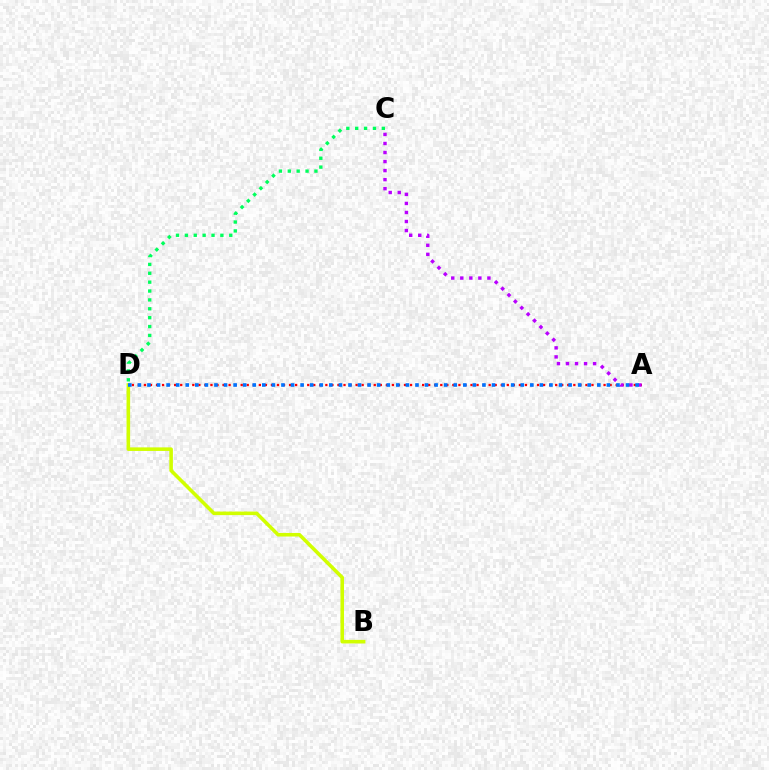{('A', 'D'): [{'color': '#ff0000', 'line_style': 'dotted', 'thickness': 1.64}, {'color': '#0074ff', 'line_style': 'dotted', 'thickness': 2.6}], ('A', 'C'): [{'color': '#b900ff', 'line_style': 'dotted', 'thickness': 2.46}], ('B', 'D'): [{'color': '#d1ff00', 'line_style': 'solid', 'thickness': 2.57}], ('C', 'D'): [{'color': '#00ff5c', 'line_style': 'dotted', 'thickness': 2.41}]}